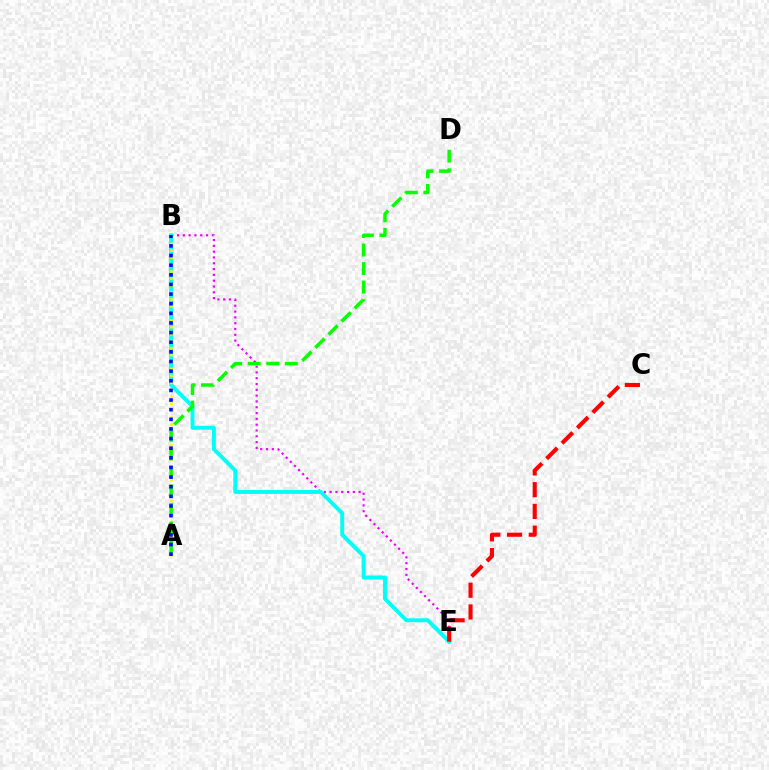{('B', 'E'): [{'color': '#ee00ff', 'line_style': 'dotted', 'thickness': 1.58}, {'color': '#00fff6', 'line_style': 'solid', 'thickness': 2.83}], ('A', 'B'): [{'color': '#fcf500', 'line_style': 'dotted', 'thickness': 1.89}, {'color': '#0010ff', 'line_style': 'dotted', 'thickness': 2.62}], ('A', 'D'): [{'color': '#08ff00', 'line_style': 'dashed', 'thickness': 2.52}], ('C', 'E'): [{'color': '#ff0000', 'line_style': 'dashed', 'thickness': 2.95}]}